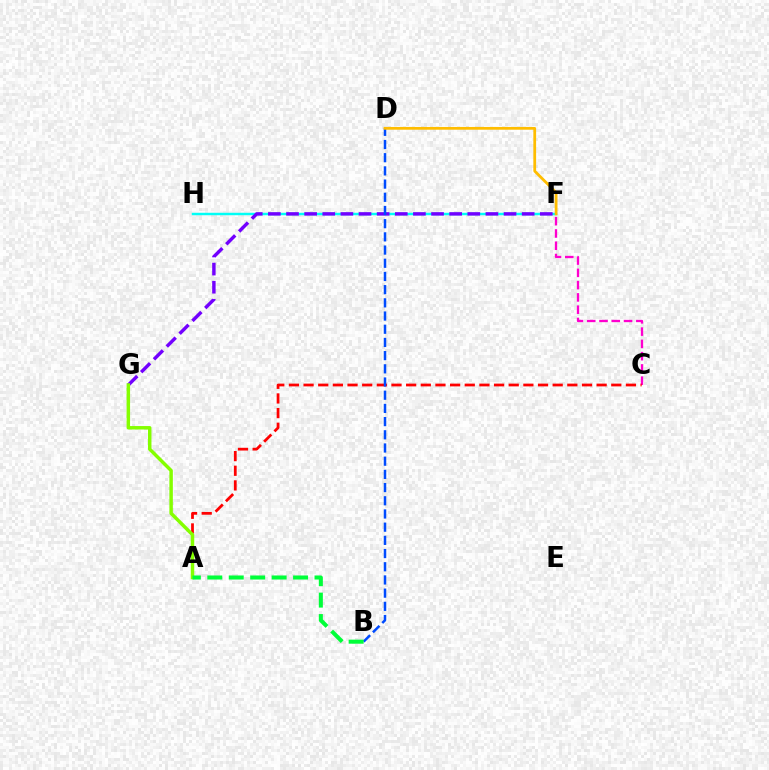{('C', 'F'): [{'color': '#ff00cf', 'line_style': 'dashed', 'thickness': 1.67}], ('A', 'C'): [{'color': '#ff0000', 'line_style': 'dashed', 'thickness': 1.99}], ('F', 'H'): [{'color': '#00fff6', 'line_style': 'solid', 'thickness': 1.76}], ('F', 'G'): [{'color': '#7200ff', 'line_style': 'dashed', 'thickness': 2.46}], ('A', 'G'): [{'color': '#84ff00', 'line_style': 'solid', 'thickness': 2.5}], ('B', 'D'): [{'color': '#004bff', 'line_style': 'dashed', 'thickness': 1.79}], ('D', 'F'): [{'color': '#ffbd00', 'line_style': 'solid', 'thickness': 1.99}], ('A', 'B'): [{'color': '#00ff39', 'line_style': 'dashed', 'thickness': 2.91}]}